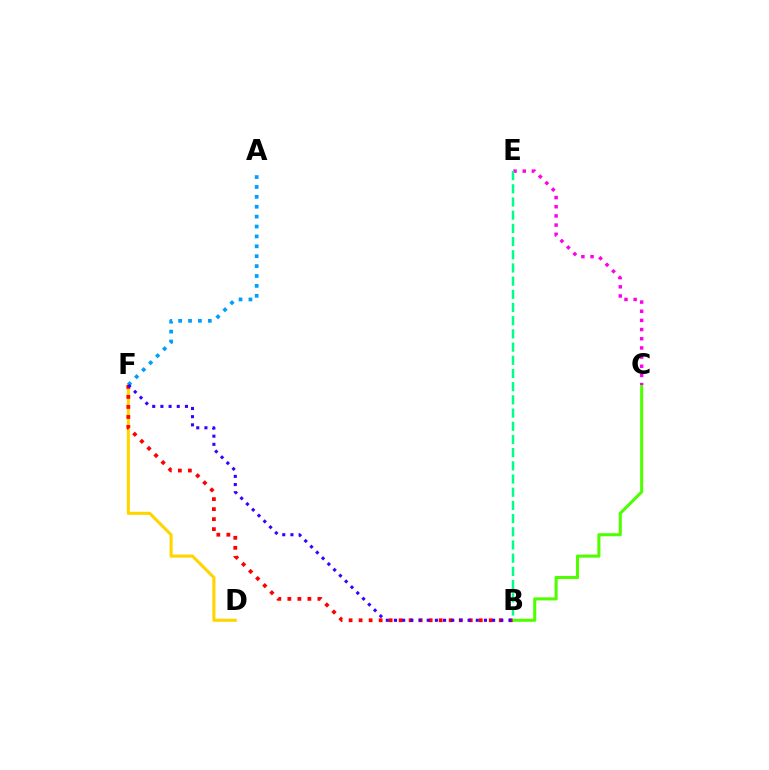{('B', 'C'): [{'color': '#4fff00', 'line_style': 'solid', 'thickness': 2.21}], ('D', 'F'): [{'color': '#ffd500', 'line_style': 'solid', 'thickness': 2.22}], ('C', 'E'): [{'color': '#ff00ed', 'line_style': 'dotted', 'thickness': 2.49}], ('A', 'F'): [{'color': '#009eff', 'line_style': 'dotted', 'thickness': 2.69}], ('B', 'F'): [{'color': '#ff0000', 'line_style': 'dotted', 'thickness': 2.72}, {'color': '#3700ff', 'line_style': 'dotted', 'thickness': 2.22}], ('B', 'E'): [{'color': '#00ff86', 'line_style': 'dashed', 'thickness': 1.79}]}